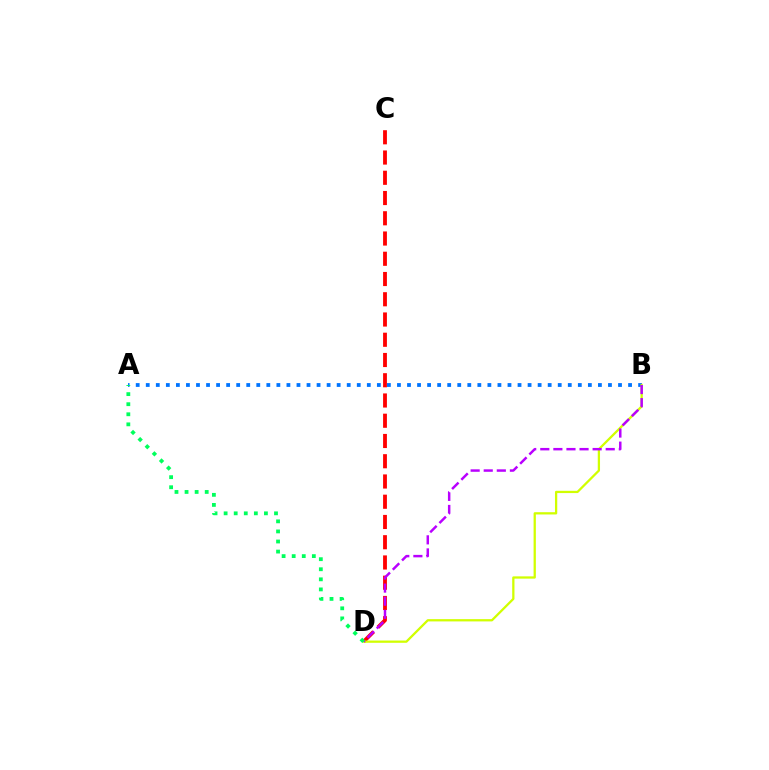{('A', 'B'): [{'color': '#0074ff', 'line_style': 'dotted', 'thickness': 2.73}], ('C', 'D'): [{'color': '#ff0000', 'line_style': 'dashed', 'thickness': 2.75}], ('B', 'D'): [{'color': '#d1ff00', 'line_style': 'solid', 'thickness': 1.63}, {'color': '#b900ff', 'line_style': 'dashed', 'thickness': 1.78}], ('A', 'D'): [{'color': '#00ff5c', 'line_style': 'dotted', 'thickness': 2.74}]}